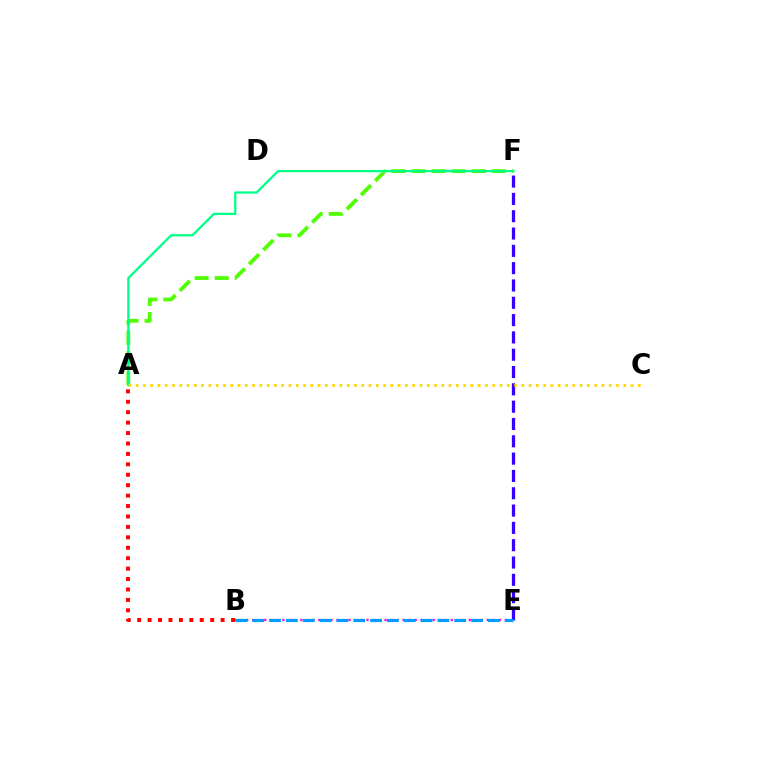{('B', 'E'): [{'color': '#ff00ed', 'line_style': 'dotted', 'thickness': 1.63}, {'color': '#009eff', 'line_style': 'dashed', 'thickness': 2.29}], ('A', 'F'): [{'color': '#4fff00', 'line_style': 'dashed', 'thickness': 2.73}, {'color': '#00ff86', 'line_style': 'solid', 'thickness': 1.63}], ('E', 'F'): [{'color': '#3700ff', 'line_style': 'dashed', 'thickness': 2.35}], ('A', 'B'): [{'color': '#ff0000', 'line_style': 'dotted', 'thickness': 2.83}], ('A', 'C'): [{'color': '#ffd500', 'line_style': 'dotted', 'thickness': 1.98}]}